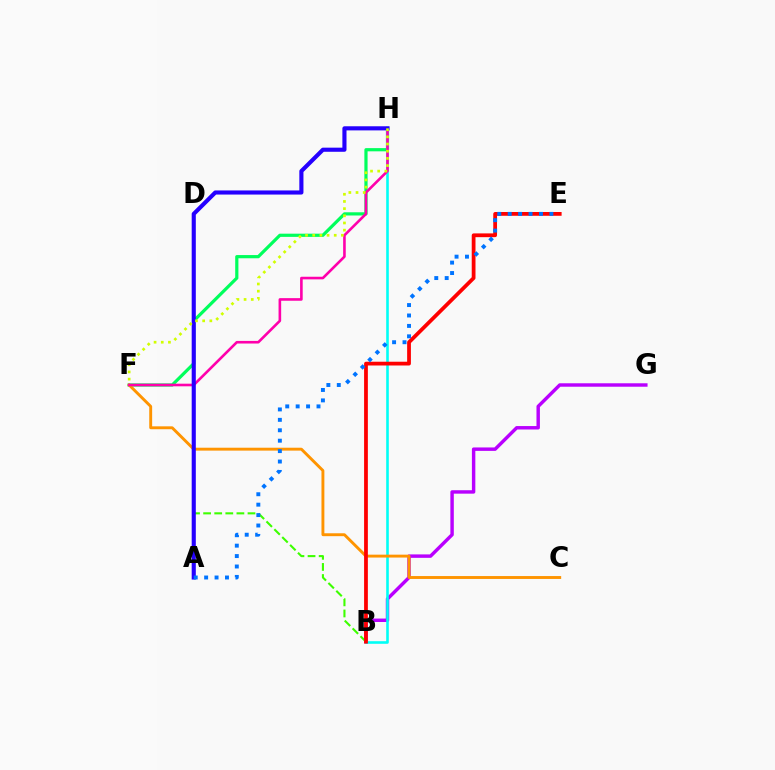{('B', 'G'): [{'color': '#b900ff', 'line_style': 'solid', 'thickness': 2.47}], ('F', 'H'): [{'color': '#00ff5c', 'line_style': 'solid', 'thickness': 2.31}, {'color': '#ff00ac', 'line_style': 'solid', 'thickness': 1.88}, {'color': '#d1ff00', 'line_style': 'dotted', 'thickness': 1.95}], ('B', 'H'): [{'color': '#00fff6', 'line_style': 'solid', 'thickness': 1.87}], ('C', 'F'): [{'color': '#ff9400', 'line_style': 'solid', 'thickness': 2.09}], ('B', 'D'): [{'color': '#3dff00', 'line_style': 'dashed', 'thickness': 1.51}], ('B', 'E'): [{'color': '#ff0000', 'line_style': 'solid', 'thickness': 2.71}], ('A', 'H'): [{'color': '#2500ff', 'line_style': 'solid', 'thickness': 2.97}], ('A', 'E'): [{'color': '#0074ff', 'line_style': 'dotted', 'thickness': 2.83}]}